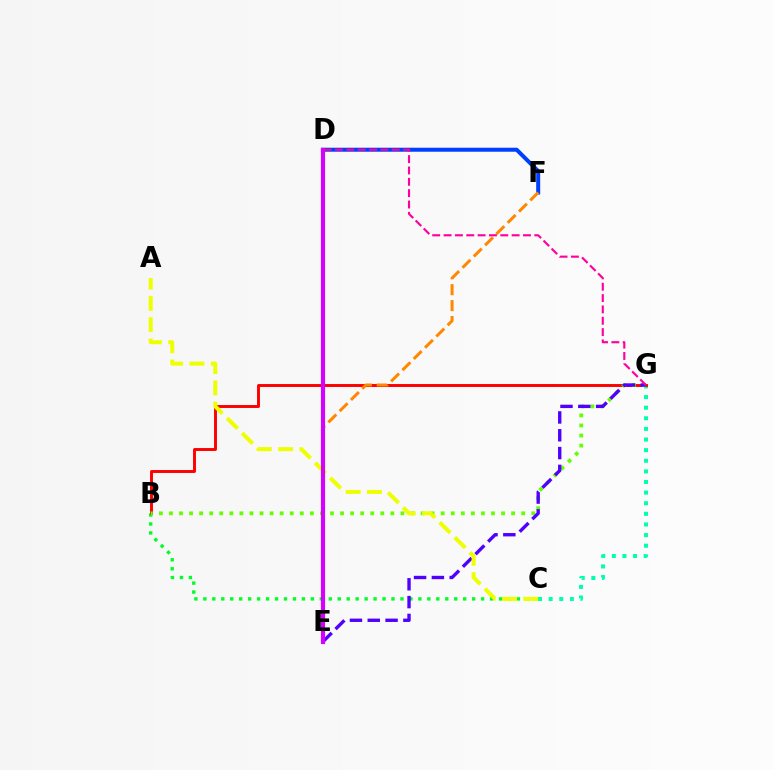{('B', 'C'): [{'color': '#00ff27', 'line_style': 'dotted', 'thickness': 2.43}], ('C', 'G'): [{'color': '#00ffaf', 'line_style': 'dotted', 'thickness': 2.89}], ('B', 'G'): [{'color': '#ff0000', 'line_style': 'solid', 'thickness': 2.1}, {'color': '#66ff00', 'line_style': 'dotted', 'thickness': 2.73}], ('D', 'F'): [{'color': '#003fff', 'line_style': 'solid', 'thickness': 2.88}], ('D', 'E'): [{'color': '#00c7ff', 'line_style': 'dashed', 'thickness': 1.79}, {'color': '#d600ff', 'line_style': 'solid', 'thickness': 2.98}], ('E', 'F'): [{'color': '#ff8800', 'line_style': 'dashed', 'thickness': 2.16}], ('E', 'G'): [{'color': '#4f00ff', 'line_style': 'dashed', 'thickness': 2.42}], ('A', 'C'): [{'color': '#eeff00', 'line_style': 'dashed', 'thickness': 2.89}], ('D', 'G'): [{'color': '#ff00a0', 'line_style': 'dashed', 'thickness': 1.54}]}